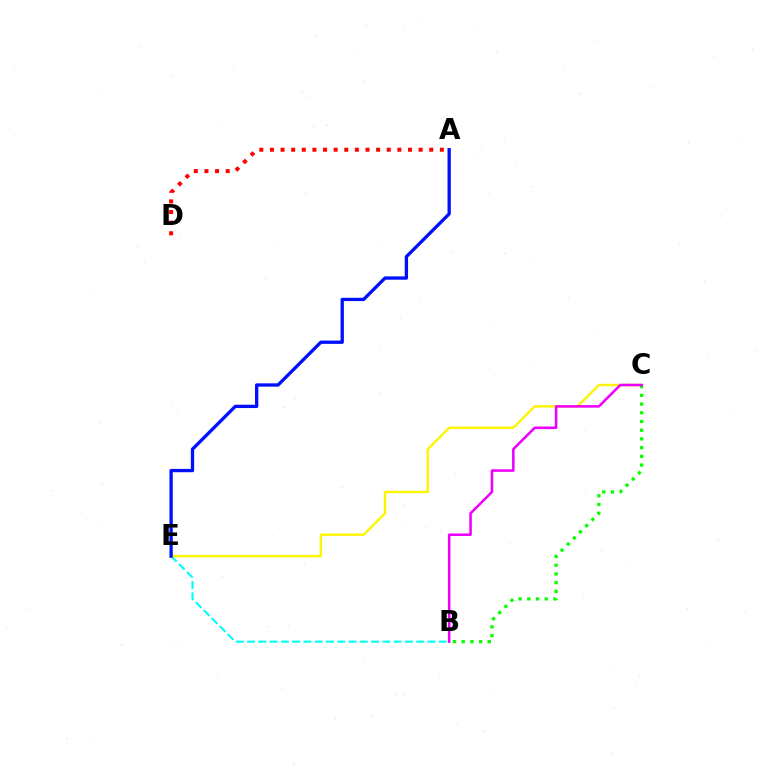{('B', 'E'): [{'color': '#00fff6', 'line_style': 'dashed', 'thickness': 1.53}], ('C', 'E'): [{'color': '#fcf500', 'line_style': 'solid', 'thickness': 1.71}], ('A', 'D'): [{'color': '#ff0000', 'line_style': 'dotted', 'thickness': 2.89}], ('B', 'C'): [{'color': '#08ff00', 'line_style': 'dotted', 'thickness': 2.37}, {'color': '#ee00ff', 'line_style': 'solid', 'thickness': 1.84}], ('A', 'E'): [{'color': '#0010ff', 'line_style': 'solid', 'thickness': 2.39}]}